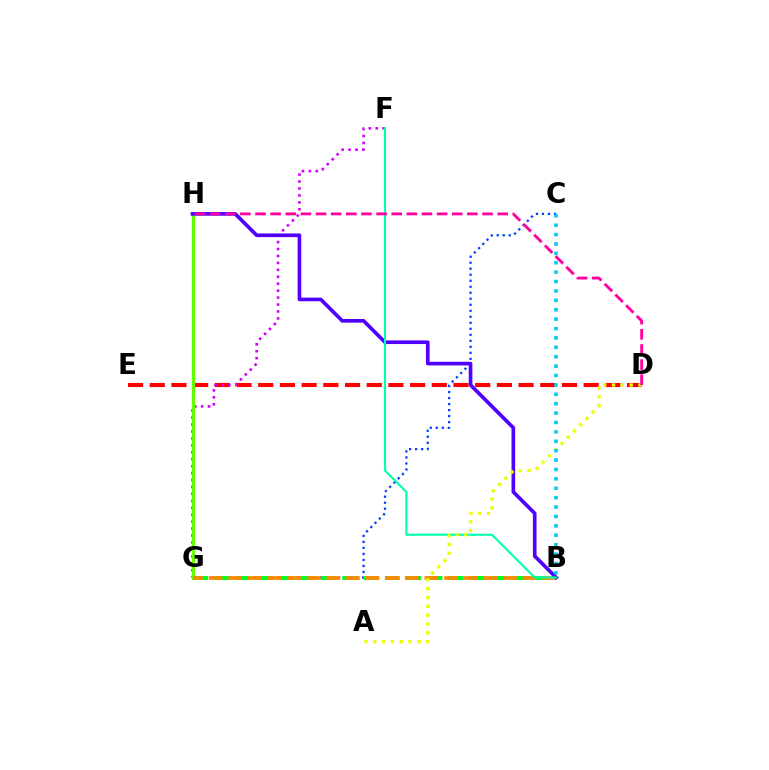{('D', 'E'): [{'color': '#ff0000', 'line_style': 'dashed', 'thickness': 2.95}], ('F', 'G'): [{'color': '#d600ff', 'line_style': 'dotted', 'thickness': 1.89}], ('C', 'G'): [{'color': '#003fff', 'line_style': 'dotted', 'thickness': 1.63}], ('B', 'G'): [{'color': '#00ff27', 'line_style': 'dashed', 'thickness': 2.9}, {'color': '#ff8800', 'line_style': 'dashed', 'thickness': 2.67}], ('G', 'H'): [{'color': '#66ff00', 'line_style': 'solid', 'thickness': 2.32}], ('B', 'H'): [{'color': '#4f00ff', 'line_style': 'solid', 'thickness': 2.63}], ('B', 'F'): [{'color': '#00ffaf', 'line_style': 'solid', 'thickness': 1.53}], ('A', 'D'): [{'color': '#eeff00', 'line_style': 'dotted', 'thickness': 2.4}], ('D', 'H'): [{'color': '#ff00a0', 'line_style': 'dashed', 'thickness': 2.06}], ('B', 'C'): [{'color': '#00c7ff', 'line_style': 'dotted', 'thickness': 2.55}]}